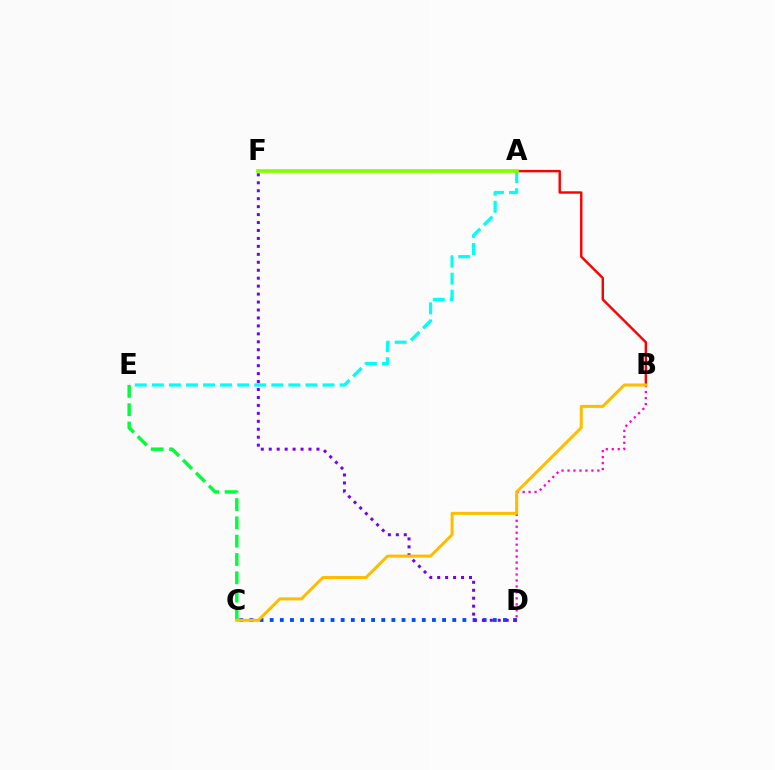{('A', 'E'): [{'color': '#00fff6', 'line_style': 'dashed', 'thickness': 2.32}], ('B', 'D'): [{'color': '#ff00cf', 'line_style': 'dotted', 'thickness': 1.62}], ('C', 'D'): [{'color': '#004bff', 'line_style': 'dotted', 'thickness': 2.76}], ('D', 'F'): [{'color': '#7200ff', 'line_style': 'dotted', 'thickness': 2.16}], ('C', 'E'): [{'color': '#00ff39', 'line_style': 'dashed', 'thickness': 2.49}], ('A', 'B'): [{'color': '#ff0000', 'line_style': 'solid', 'thickness': 1.75}], ('B', 'C'): [{'color': '#ffbd00', 'line_style': 'solid', 'thickness': 2.17}], ('A', 'F'): [{'color': '#84ff00', 'line_style': 'solid', 'thickness': 2.65}]}